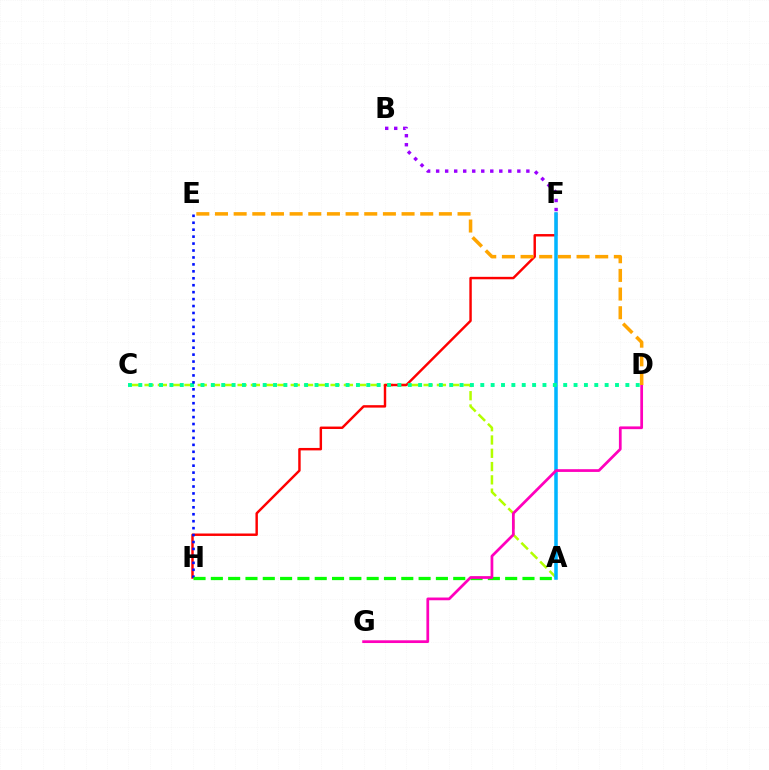{('A', 'C'): [{'color': '#b3ff00', 'line_style': 'dashed', 'thickness': 1.81}], ('F', 'H'): [{'color': '#ff0000', 'line_style': 'solid', 'thickness': 1.76}], ('A', 'F'): [{'color': '#00b5ff', 'line_style': 'solid', 'thickness': 2.54}], ('C', 'D'): [{'color': '#00ff9d', 'line_style': 'dotted', 'thickness': 2.82}], ('E', 'H'): [{'color': '#0010ff', 'line_style': 'dotted', 'thickness': 1.89}], ('A', 'H'): [{'color': '#08ff00', 'line_style': 'dashed', 'thickness': 2.35}], ('D', 'G'): [{'color': '#ff00bd', 'line_style': 'solid', 'thickness': 1.97}], ('B', 'F'): [{'color': '#9b00ff', 'line_style': 'dotted', 'thickness': 2.45}], ('D', 'E'): [{'color': '#ffa500', 'line_style': 'dashed', 'thickness': 2.53}]}